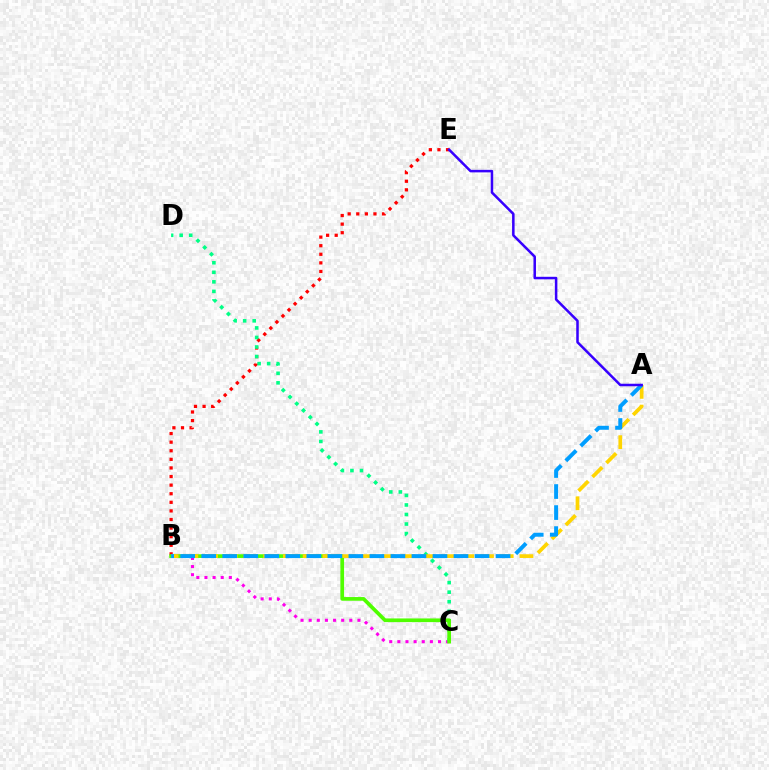{('B', 'E'): [{'color': '#ff0000', 'line_style': 'dotted', 'thickness': 2.33}], ('B', 'C'): [{'color': '#ff00ed', 'line_style': 'dotted', 'thickness': 2.21}, {'color': '#4fff00', 'line_style': 'solid', 'thickness': 2.66}], ('C', 'D'): [{'color': '#00ff86', 'line_style': 'dotted', 'thickness': 2.59}], ('A', 'B'): [{'color': '#ffd500', 'line_style': 'dashed', 'thickness': 2.68}, {'color': '#009eff', 'line_style': 'dashed', 'thickness': 2.86}], ('A', 'E'): [{'color': '#3700ff', 'line_style': 'solid', 'thickness': 1.82}]}